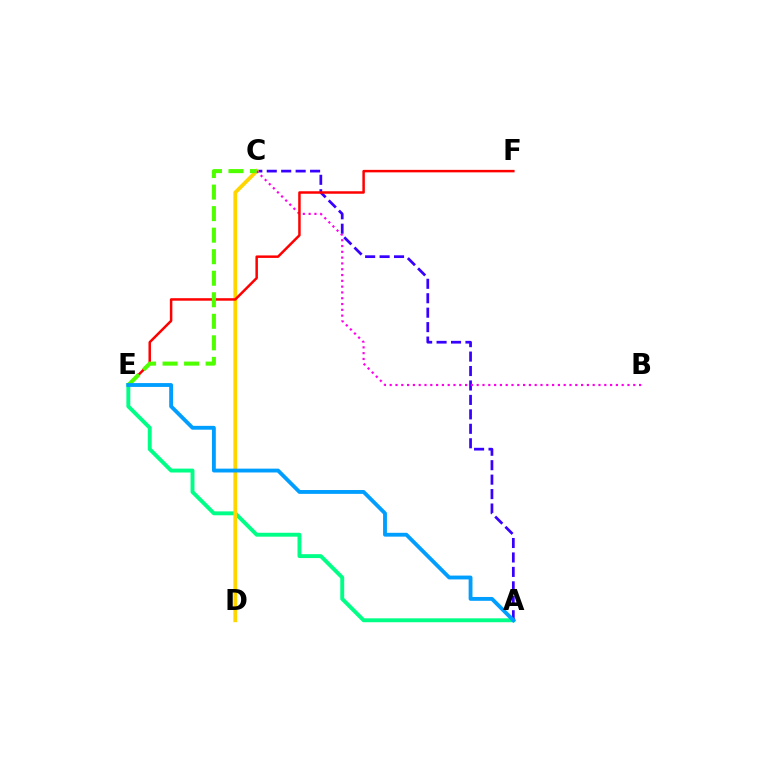{('A', 'E'): [{'color': '#00ff86', 'line_style': 'solid', 'thickness': 2.81}, {'color': '#009eff', 'line_style': 'solid', 'thickness': 2.77}], ('A', 'C'): [{'color': '#3700ff', 'line_style': 'dashed', 'thickness': 1.96}], ('C', 'D'): [{'color': '#ffd500', 'line_style': 'solid', 'thickness': 2.72}], ('B', 'C'): [{'color': '#ff00ed', 'line_style': 'dotted', 'thickness': 1.58}], ('E', 'F'): [{'color': '#ff0000', 'line_style': 'solid', 'thickness': 1.79}], ('C', 'E'): [{'color': '#4fff00', 'line_style': 'dashed', 'thickness': 2.93}]}